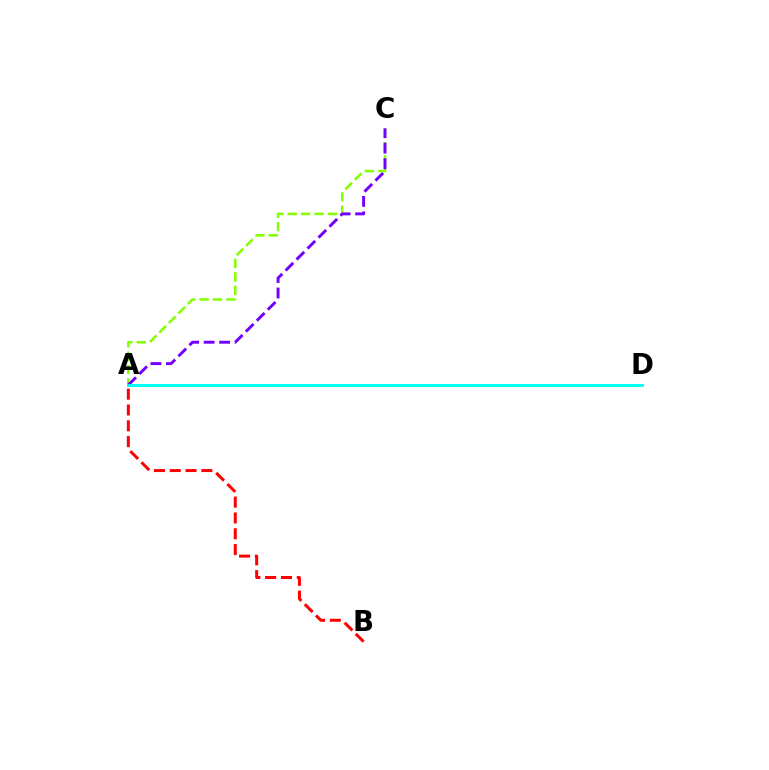{('A', 'C'): [{'color': '#84ff00', 'line_style': 'dashed', 'thickness': 1.82}, {'color': '#7200ff', 'line_style': 'dashed', 'thickness': 2.11}], ('A', 'D'): [{'color': '#00fff6', 'line_style': 'solid', 'thickness': 2.11}], ('A', 'B'): [{'color': '#ff0000', 'line_style': 'dashed', 'thickness': 2.15}]}